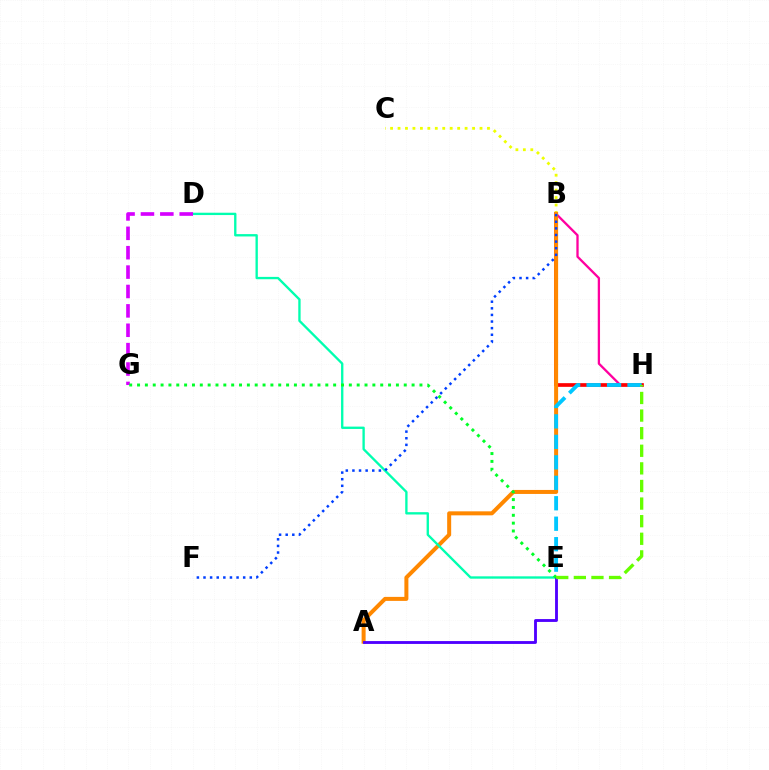{('B', 'H'): [{'color': '#ff00a0', 'line_style': 'solid', 'thickness': 1.66}, {'color': '#ff0000', 'line_style': 'solid', 'thickness': 2.65}], ('B', 'C'): [{'color': '#eeff00', 'line_style': 'dotted', 'thickness': 2.03}], ('A', 'B'): [{'color': '#ff8800', 'line_style': 'solid', 'thickness': 2.88}], ('D', 'E'): [{'color': '#00ffaf', 'line_style': 'solid', 'thickness': 1.69}], ('E', 'H'): [{'color': '#00c7ff', 'line_style': 'dashed', 'thickness': 2.78}, {'color': '#66ff00', 'line_style': 'dashed', 'thickness': 2.39}], ('B', 'F'): [{'color': '#003fff', 'line_style': 'dotted', 'thickness': 1.8}], ('D', 'G'): [{'color': '#d600ff', 'line_style': 'dashed', 'thickness': 2.63}], ('A', 'E'): [{'color': '#4f00ff', 'line_style': 'solid', 'thickness': 2.05}], ('E', 'G'): [{'color': '#00ff27', 'line_style': 'dotted', 'thickness': 2.13}]}